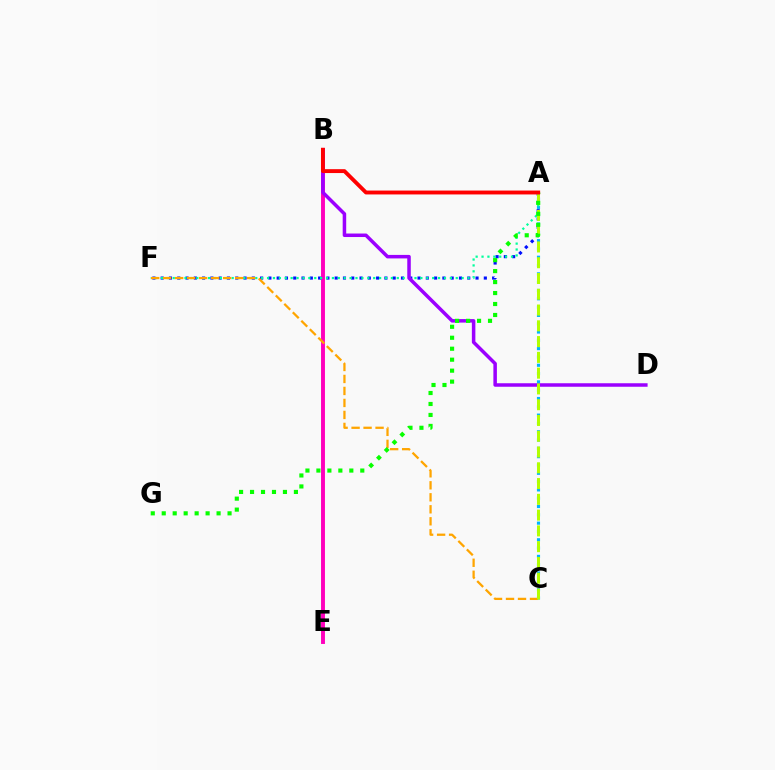{('A', 'C'): [{'color': '#00b5ff', 'line_style': 'dotted', 'thickness': 2.26}, {'color': '#b3ff00', 'line_style': 'dashed', 'thickness': 2.14}], ('B', 'E'): [{'color': '#ff00bd', 'line_style': 'solid', 'thickness': 2.82}], ('A', 'F'): [{'color': '#0010ff', 'line_style': 'dotted', 'thickness': 2.25}, {'color': '#00ff9d', 'line_style': 'dotted', 'thickness': 1.6}], ('B', 'D'): [{'color': '#9b00ff', 'line_style': 'solid', 'thickness': 2.53}], ('C', 'F'): [{'color': '#ffa500', 'line_style': 'dashed', 'thickness': 1.63}], ('A', 'G'): [{'color': '#08ff00', 'line_style': 'dotted', 'thickness': 2.98}], ('A', 'B'): [{'color': '#ff0000', 'line_style': 'solid', 'thickness': 2.79}]}